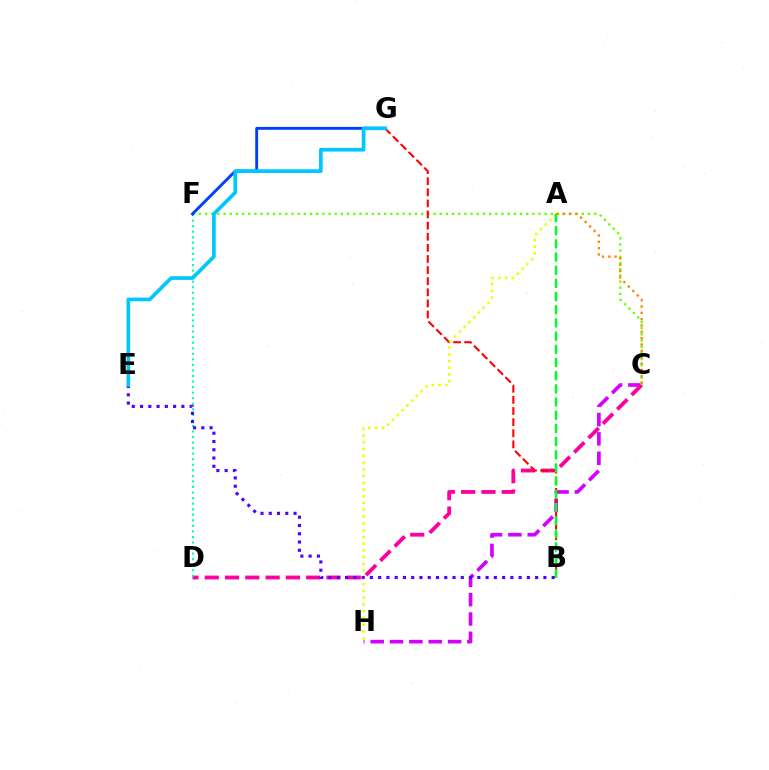{('C', 'H'): [{'color': '#d600ff', 'line_style': 'dashed', 'thickness': 2.63}], ('C', 'D'): [{'color': '#ff00a0', 'line_style': 'dashed', 'thickness': 2.76}], ('C', 'F'): [{'color': '#66ff00', 'line_style': 'dotted', 'thickness': 1.68}], ('B', 'G'): [{'color': '#ff0000', 'line_style': 'dashed', 'thickness': 1.51}], ('A', 'C'): [{'color': '#ff8800', 'line_style': 'dotted', 'thickness': 1.72}], ('D', 'F'): [{'color': '#00ffaf', 'line_style': 'dotted', 'thickness': 1.51}], ('F', 'G'): [{'color': '#003fff', 'line_style': 'solid', 'thickness': 2.08}], ('A', 'H'): [{'color': '#eeff00', 'line_style': 'dotted', 'thickness': 1.84}], ('A', 'B'): [{'color': '#00ff27', 'line_style': 'dashed', 'thickness': 1.79}], ('B', 'E'): [{'color': '#4f00ff', 'line_style': 'dotted', 'thickness': 2.25}], ('E', 'G'): [{'color': '#00c7ff', 'line_style': 'solid', 'thickness': 2.67}]}